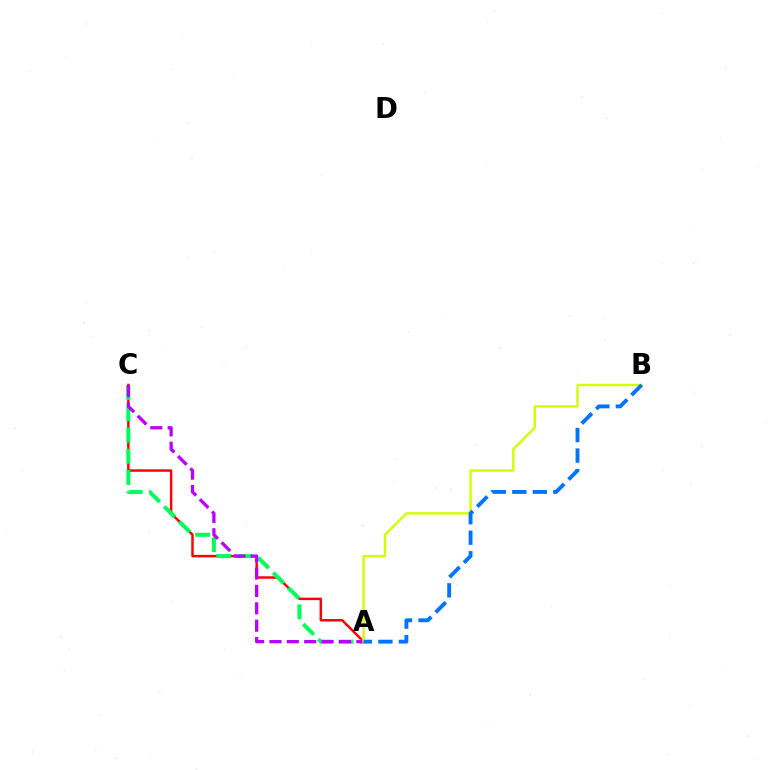{('A', 'C'): [{'color': '#ff0000', 'line_style': 'solid', 'thickness': 1.78}, {'color': '#00ff5c', 'line_style': 'dashed', 'thickness': 2.89}, {'color': '#b900ff', 'line_style': 'dashed', 'thickness': 2.36}], ('A', 'B'): [{'color': '#d1ff00', 'line_style': 'solid', 'thickness': 1.73}, {'color': '#0074ff', 'line_style': 'dashed', 'thickness': 2.79}]}